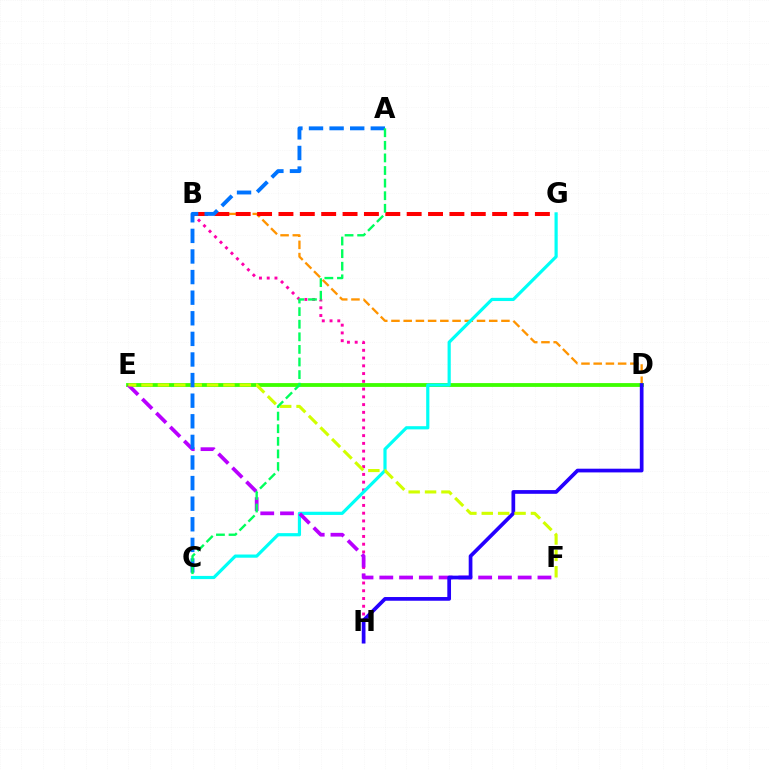{('B', 'D'): [{'color': '#ff9400', 'line_style': 'dashed', 'thickness': 1.66}], ('B', 'H'): [{'color': '#ff00ac', 'line_style': 'dotted', 'thickness': 2.11}], ('B', 'G'): [{'color': '#ff0000', 'line_style': 'dashed', 'thickness': 2.9}], ('D', 'E'): [{'color': '#3dff00', 'line_style': 'solid', 'thickness': 2.74}], ('C', 'G'): [{'color': '#00fff6', 'line_style': 'solid', 'thickness': 2.3}], ('E', 'F'): [{'color': '#b900ff', 'line_style': 'dashed', 'thickness': 2.69}, {'color': '#d1ff00', 'line_style': 'dashed', 'thickness': 2.23}], ('D', 'H'): [{'color': '#2500ff', 'line_style': 'solid', 'thickness': 2.67}], ('A', 'C'): [{'color': '#0074ff', 'line_style': 'dashed', 'thickness': 2.8}, {'color': '#00ff5c', 'line_style': 'dashed', 'thickness': 1.71}]}